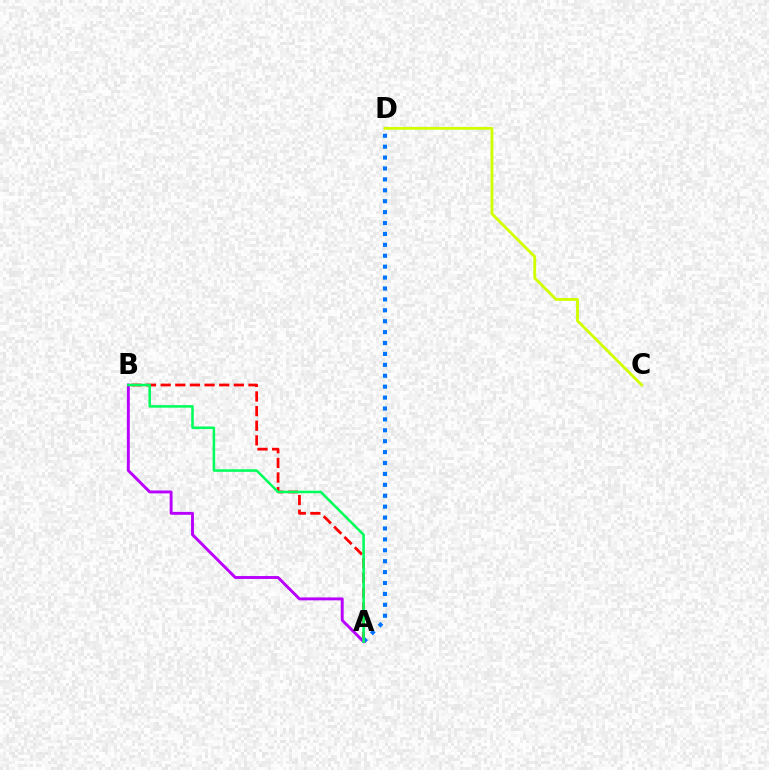{('A', 'B'): [{'color': '#ff0000', 'line_style': 'dashed', 'thickness': 1.99}, {'color': '#b900ff', 'line_style': 'solid', 'thickness': 2.09}, {'color': '#00ff5c', 'line_style': 'solid', 'thickness': 1.84}], ('A', 'D'): [{'color': '#0074ff', 'line_style': 'dotted', 'thickness': 2.96}], ('C', 'D'): [{'color': '#d1ff00', 'line_style': 'solid', 'thickness': 2.05}]}